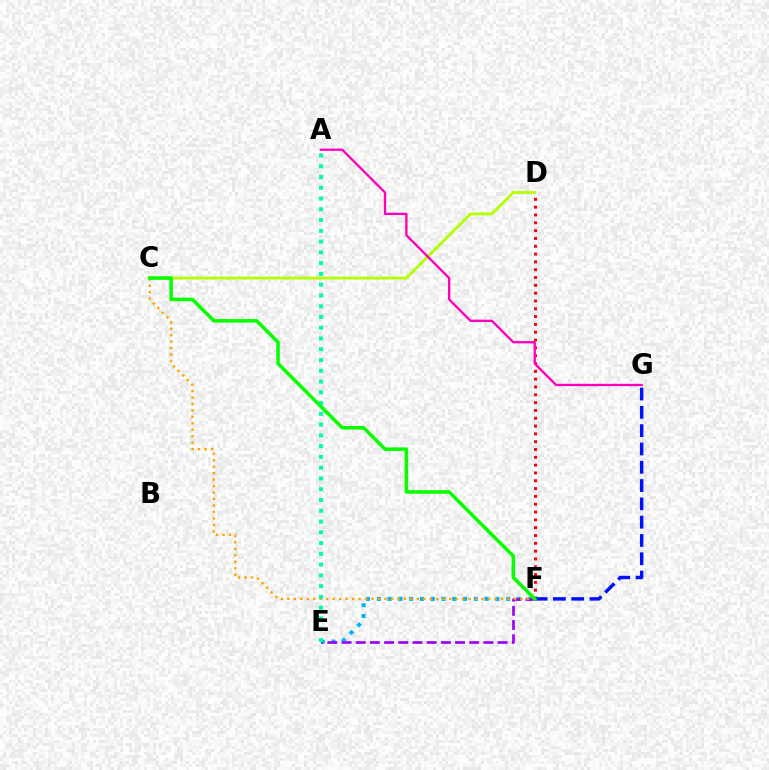{('C', 'D'): [{'color': '#b3ff00', 'line_style': 'solid', 'thickness': 2.02}], ('D', 'F'): [{'color': '#ff0000', 'line_style': 'dotted', 'thickness': 2.12}], ('E', 'F'): [{'color': '#00b5ff', 'line_style': 'dotted', 'thickness': 2.93}, {'color': '#9b00ff', 'line_style': 'dashed', 'thickness': 1.93}], ('C', 'F'): [{'color': '#ffa500', 'line_style': 'dotted', 'thickness': 1.76}, {'color': '#08ff00', 'line_style': 'solid', 'thickness': 2.55}], ('F', 'G'): [{'color': '#0010ff', 'line_style': 'dashed', 'thickness': 2.49}], ('A', 'E'): [{'color': '#00ff9d', 'line_style': 'dotted', 'thickness': 2.93}], ('A', 'G'): [{'color': '#ff00bd', 'line_style': 'solid', 'thickness': 1.68}]}